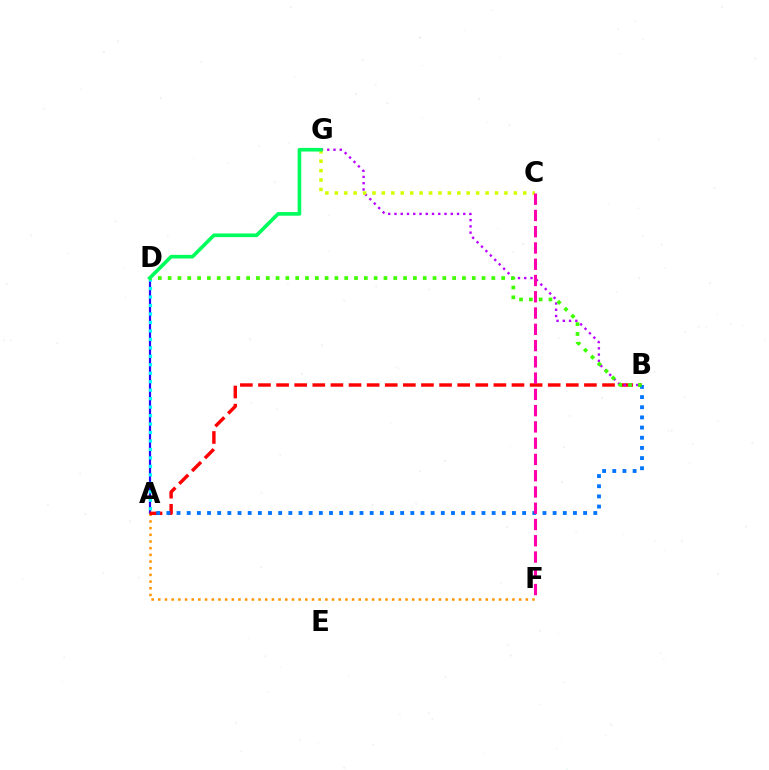{('A', 'D'): [{'color': '#2500ff', 'line_style': 'solid', 'thickness': 1.59}, {'color': '#00fff6', 'line_style': 'dotted', 'thickness': 2.3}], ('A', 'F'): [{'color': '#ff9400', 'line_style': 'dotted', 'thickness': 1.82}], ('A', 'B'): [{'color': '#ff0000', 'line_style': 'dashed', 'thickness': 2.46}, {'color': '#0074ff', 'line_style': 'dotted', 'thickness': 2.76}], ('B', 'G'): [{'color': '#b900ff', 'line_style': 'dotted', 'thickness': 1.7}], ('B', 'D'): [{'color': '#3dff00', 'line_style': 'dotted', 'thickness': 2.67}], ('C', 'G'): [{'color': '#d1ff00', 'line_style': 'dotted', 'thickness': 2.56}], ('D', 'G'): [{'color': '#00ff5c', 'line_style': 'solid', 'thickness': 2.61}], ('C', 'F'): [{'color': '#ff00ac', 'line_style': 'dashed', 'thickness': 2.21}]}